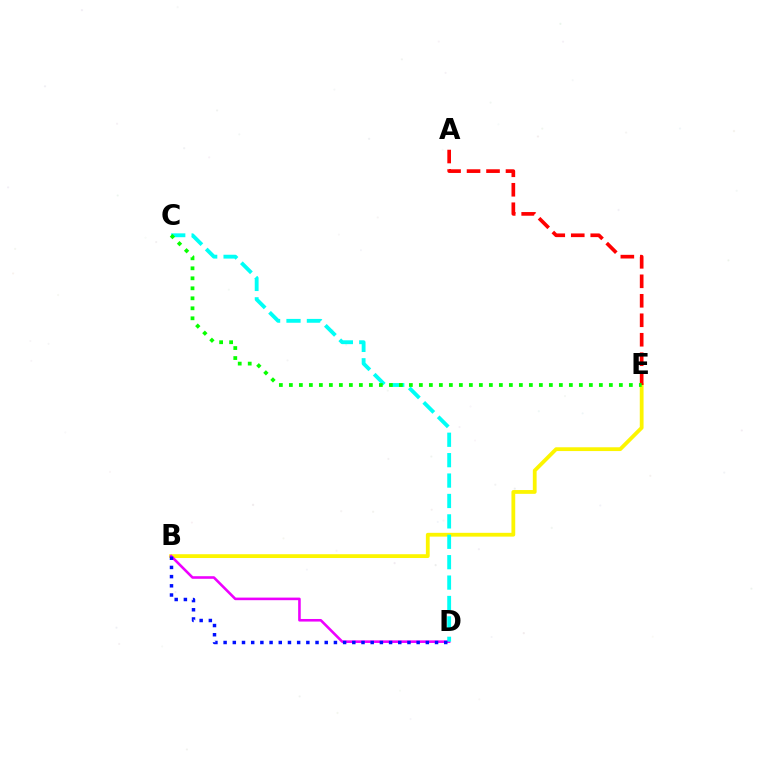{('B', 'E'): [{'color': '#fcf500', 'line_style': 'solid', 'thickness': 2.73}], ('B', 'D'): [{'color': '#ee00ff', 'line_style': 'solid', 'thickness': 1.86}, {'color': '#0010ff', 'line_style': 'dotted', 'thickness': 2.5}], ('A', 'E'): [{'color': '#ff0000', 'line_style': 'dashed', 'thickness': 2.65}], ('C', 'D'): [{'color': '#00fff6', 'line_style': 'dashed', 'thickness': 2.77}], ('C', 'E'): [{'color': '#08ff00', 'line_style': 'dotted', 'thickness': 2.72}]}